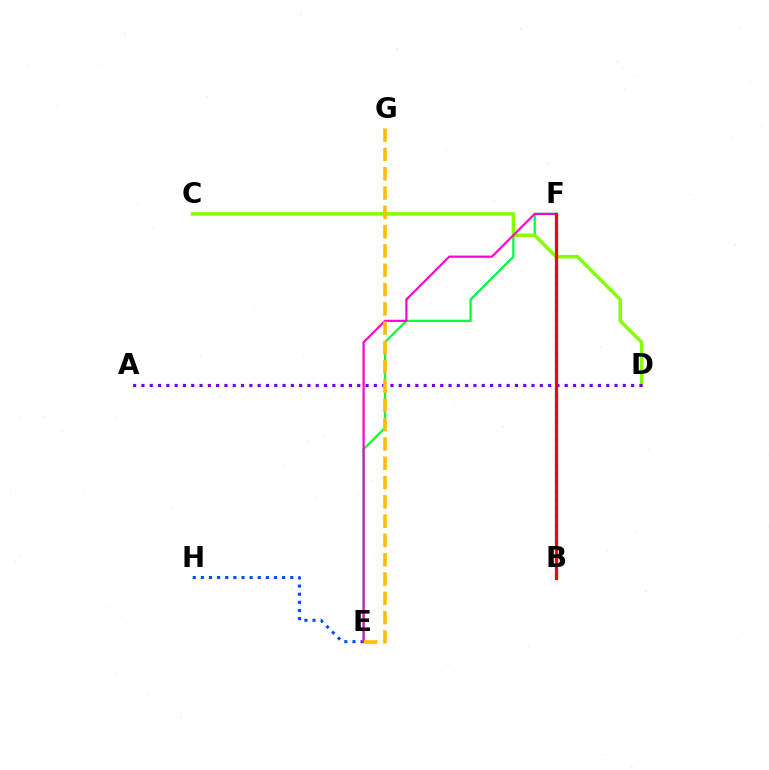{('E', 'F'): [{'color': '#00ff39', 'line_style': 'solid', 'thickness': 1.61}, {'color': '#ff00cf', 'line_style': 'solid', 'thickness': 1.57}], ('E', 'H'): [{'color': '#004bff', 'line_style': 'dotted', 'thickness': 2.21}], ('C', 'D'): [{'color': '#84ff00', 'line_style': 'solid', 'thickness': 2.52}], ('B', 'F'): [{'color': '#00fff6', 'line_style': 'dotted', 'thickness': 2.33}, {'color': '#ff0000', 'line_style': 'solid', 'thickness': 2.31}], ('A', 'D'): [{'color': '#7200ff', 'line_style': 'dotted', 'thickness': 2.26}], ('E', 'G'): [{'color': '#ffbd00', 'line_style': 'dashed', 'thickness': 2.62}]}